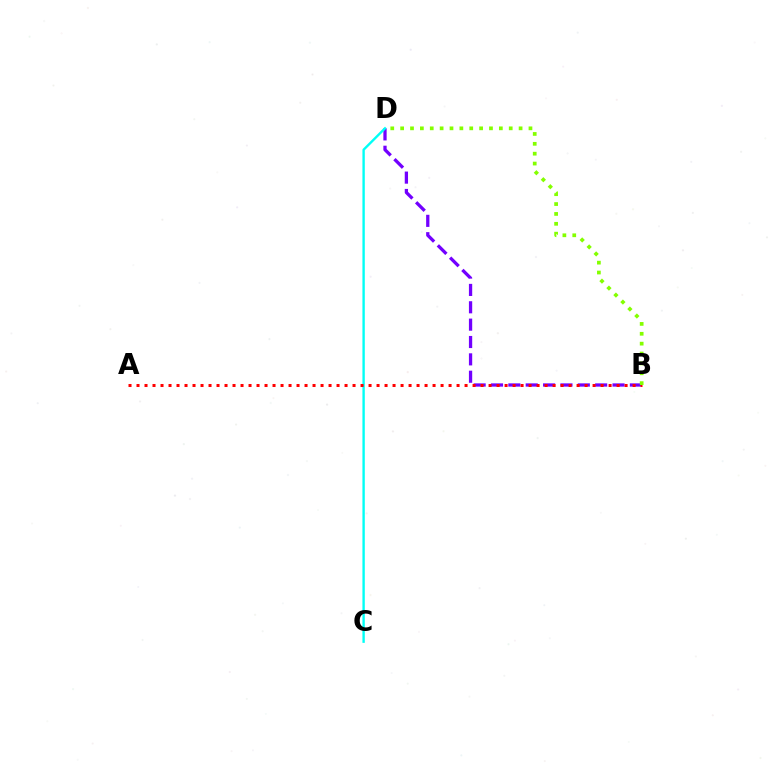{('B', 'D'): [{'color': '#7200ff', 'line_style': 'dashed', 'thickness': 2.36}, {'color': '#84ff00', 'line_style': 'dotted', 'thickness': 2.68}], ('C', 'D'): [{'color': '#00fff6', 'line_style': 'solid', 'thickness': 1.71}], ('A', 'B'): [{'color': '#ff0000', 'line_style': 'dotted', 'thickness': 2.17}]}